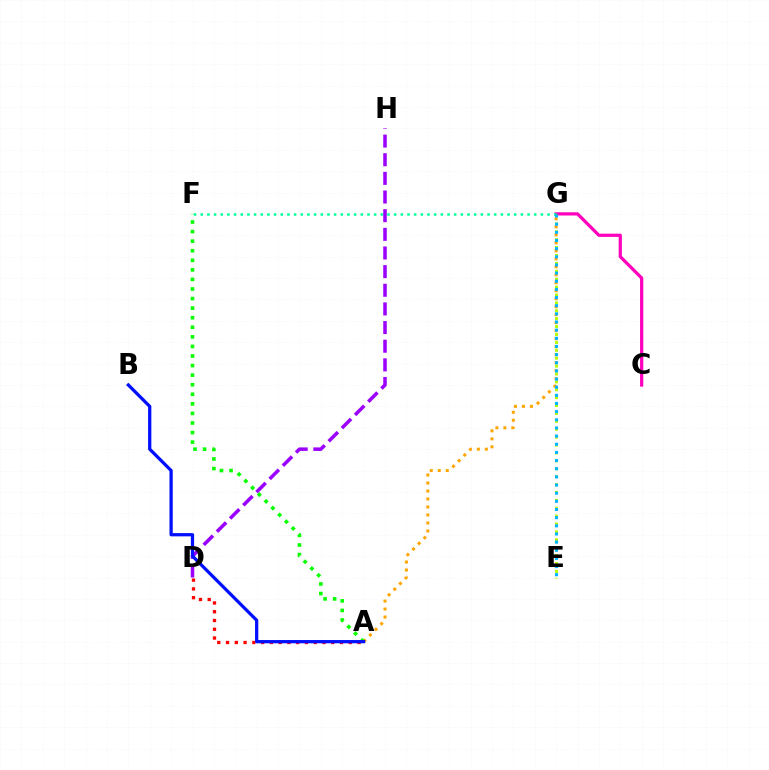{('C', 'G'): [{'color': '#ff00bd', 'line_style': 'solid', 'thickness': 2.32}], ('E', 'G'): [{'color': '#b3ff00', 'line_style': 'dotted', 'thickness': 2.15}, {'color': '#00b5ff', 'line_style': 'dotted', 'thickness': 2.21}], ('A', 'D'): [{'color': '#ff0000', 'line_style': 'dotted', 'thickness': 2.38}], ('F', 'G'): [{'color': '#00ff9d', 'line_style': 'dotted', 'thickness': 1.81}], ('A', 'G'): [{'color': '#ffa500', 'line_style': 'dotted', 'thickness': 2.17}], ('D', 'H'): [{'color': '#9b00ff', 'line_style': 'dashed', 'thickness': 2.53}], ('A', 'F'): [{'color': '#08ff00', 'line_style': 'dotted', 'thickness': 2.6}], ('A', 'B'): [{'color': '#0010ff', 'line_style': 'solid', 'thickness': 2.34}]}